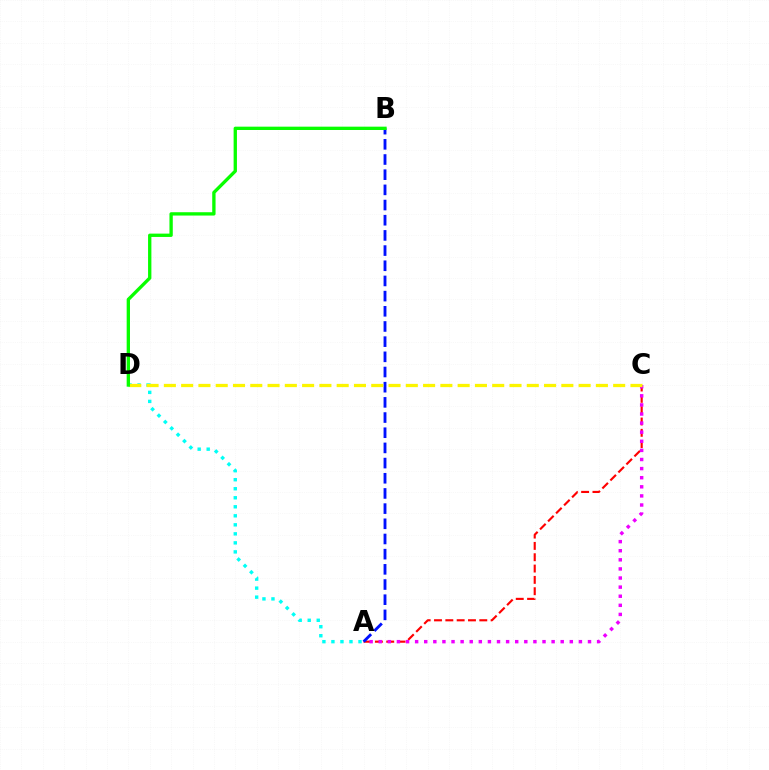{('A', 'D'): [{'color': '#00fff6', 'line_style': 'dotted', 'thickness': 2.45}], ('A', 'C'): [{'color': '#ff0000', 'line_style': 'dashed', 'thickness': 1.54}, {'color': '#ee00ff', 'line_style': 'dotted', 'thickness': 2.47}], ('A', 'B'): [{'color': '#0010ff', 'line_style': 'dashed', 'thickness': 2.06}], ('C', 'D'): [{'color': '#fcf500', 'line_style': 'dashed', 'thickness': 2.35}], ('B', 'D'): [{'color': '#08ff00', 'line_style': 'solid', 'thickness': 2.4}]}